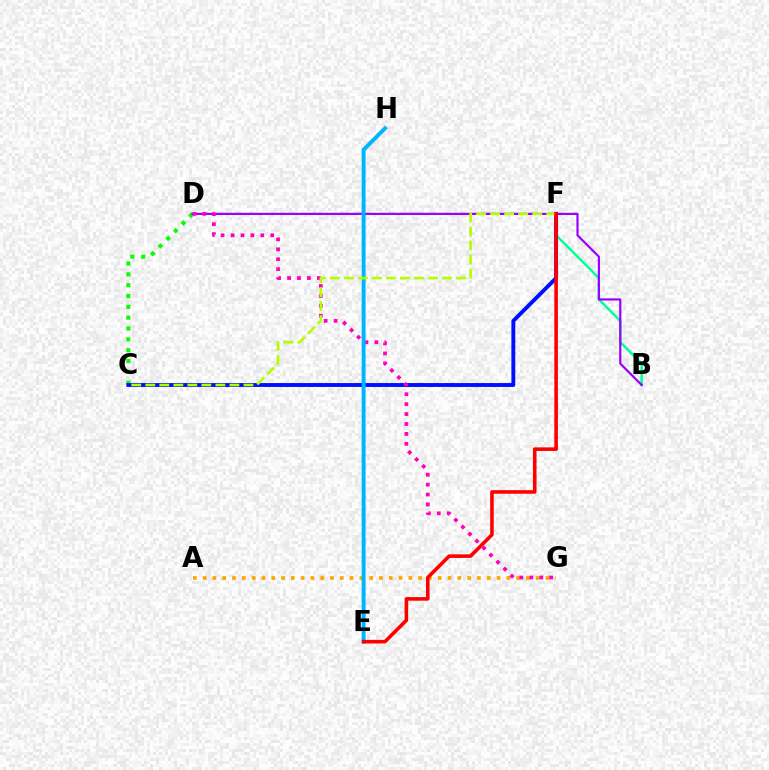{('A', 'G'): [{'color': '#ffa500', 'line_style': 'dotted', 'thickness': 2.66}], ('C', 'D'): [{'color': '#08ff00', 'line_style': 'dotted', 'thickness': 2.94}], ('B', 'F'): [{'color': '#00ff9d', 'line_style': 'solid', 'thickness': 1.77}], ('B', 'D'): [{'color': '#9b00ff', 'line_style': 'solid', 'thickness': 1.58}], ('C', 'F'): [{'color': '#0010ff', 'line_style': 'solid', 'thickness': 2.8}, {'color': '#b3ff00', 'line_style': 'dashed', 'thickness': 1.91}], ('D', 'G'): [{'color': '#ff00bd', 'line_style': 'dotted', 'thickness': 2.7}], ('E', 'H'): [{'color': '#00b5ff', 'line_style': 'solid', 'thickness': 2.82}], ('E', 'F'): [{'color': '#ff0000', 'line_style': 'solid', 'thickness': 2.59}]}